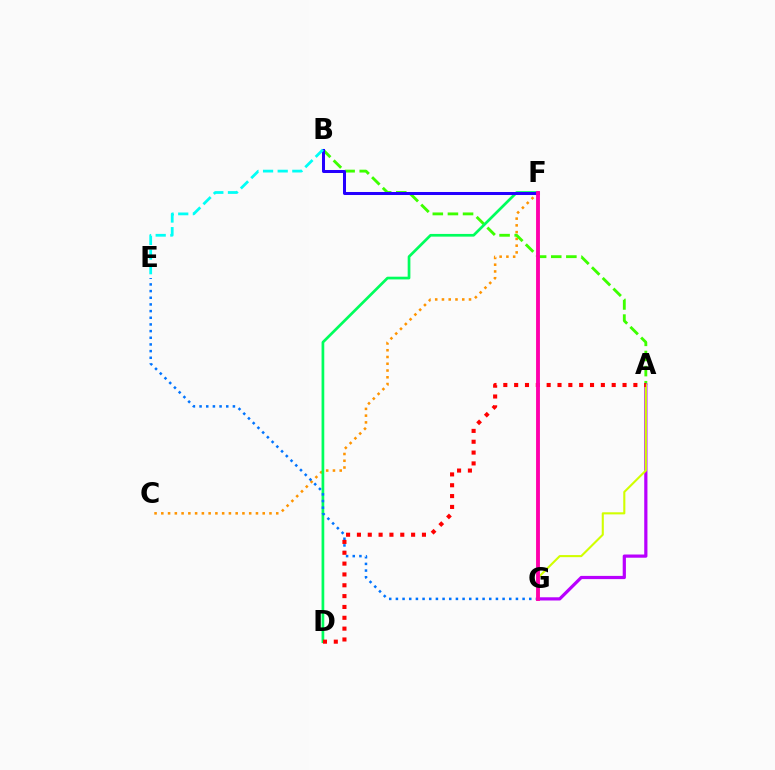{('C', 'F'): [{'color': '#ff9400', 'line_style': 'dotted', 'thickness': 1.84}], ('A', 'B'): [{'color': '#3dff00', 'line_style': 'dashed', 'thickness': 2.05}], ('D', 'F'): [{'color': '#00ff5c', 'line_style': 'solid', 'thickness': 1.95}], ('E', 'G'): [{'color': '#0074ff', 'line_style': 'dotted', 'thickness': 1.81}], ('B', 'F'): [{'color': '#2500ff', 'line_style': 'solid', 'thickness': 2.17}], ('B', 'E'): [{'color': '#00fff6', 'line_style': 'dashed', 'thickness': 1.99}], ('A', 'G'): [{'color': '#b900ff', 'line_style': 'solid', 'thickness': 2.31}, {'color': '#d1ff00', 'line_style': 'solid', 'thickness': 1.51}], ('A', 'D'): [{'color': '#ff0000', 'line_style': 'dotted', 'thickness': 2.94}], ('F', 'G'): [{'color': '#ff00ac', 'line_style': 'solid', 'thickness': 2.78}]}